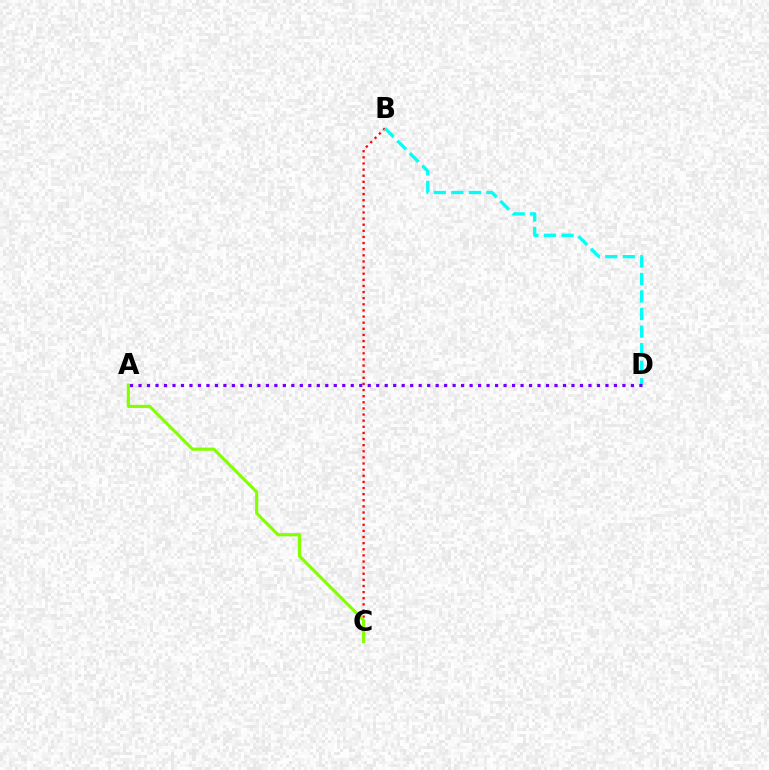{('B', 'C'): [{'color': '#ff0000', 'line_style': 'dotted', 'thickness': 1.66}], ('B', 'D'): [{'color': '#00fff6', 'line_style': 'dashed', 'thickness': 2.38}], ('A', 'C'): [{'color': '#84ff00', 'line_style': 'solid', 'thickness': 2.27}], ('A', 'D'): [{'color': '#7200ff', 'line_style': 'dotted', 'thickness': 2.31}]}